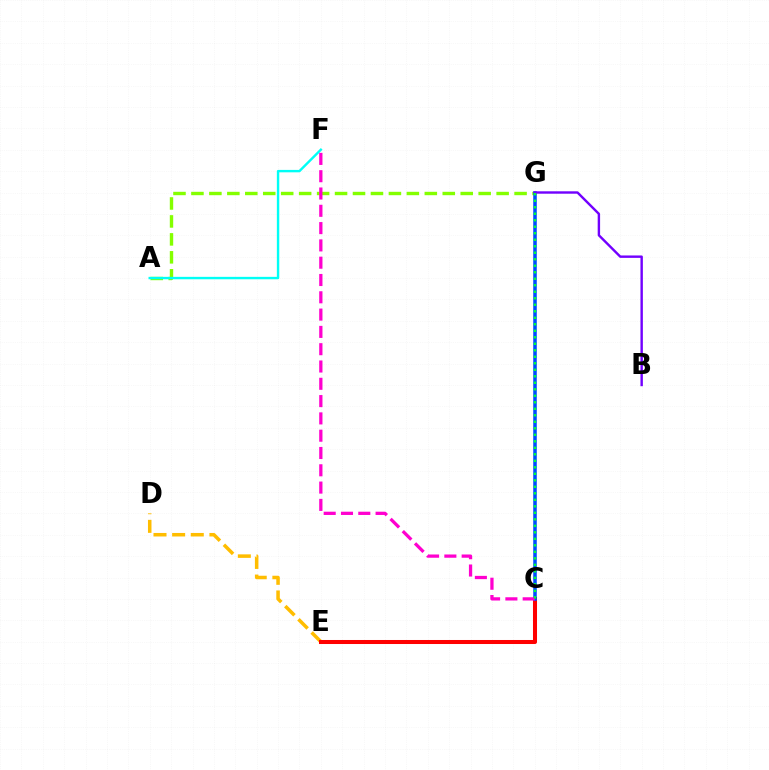{('D', 'E'): [{'color': '#ffbd00', 'line_style': 'dashed', 'thickness': 2.53}], ('A', 'G'): [{'color': '#84ff00', 'line_style': 'dashed', 'thickness': 2.44}], ('C', 'E'): [{'color': '#ff0000', 'line_style': 'solid', 'thickness': 2.9}], ('A', 'F'): [{'color': '#00fff6', 'line_style': 'solid', 'thickness': 1.74}], ('C', 'G'): [{'color': '#004bff', 'line_style': 'solid', 'thickness': 2.54}, {'color': '#00ff39', 'line_style': 'dotted', 'thickness': 1.77}], ('C', 'F'): [{'color': '#ff00cf', 'line_style': 'dashed', 'thickness': 2.35}], ('B', 'G'): [{'color': '#7200ff', 'line_style': 'solid', 'thickness': 1.73}]}